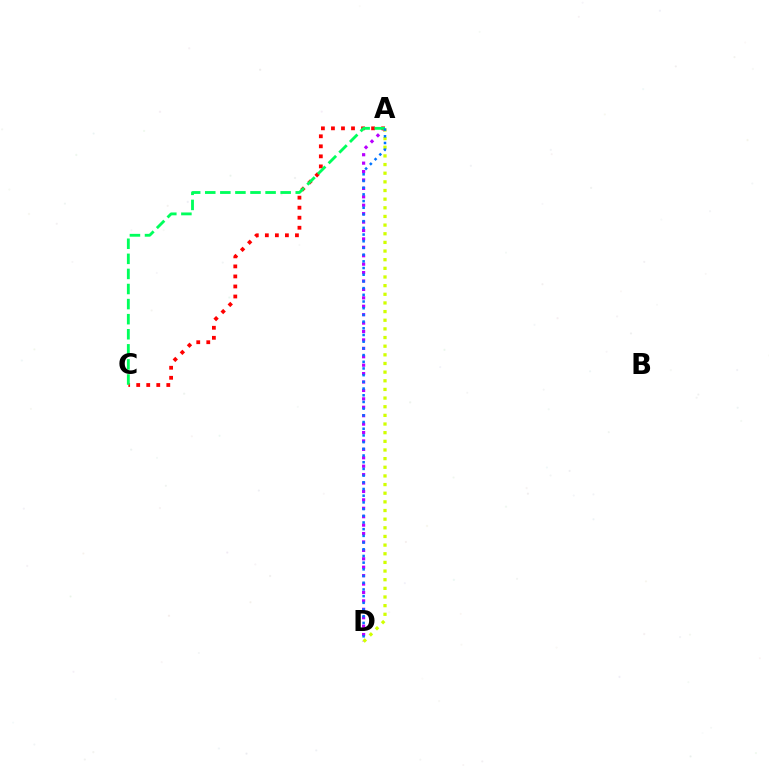{('A', 'D'): [{'color': '#b900ff', 'line_style': 'dotted', 'thickness': 2.29}, {'color': '#d1ff00', 'line_style': 'dotted', 'thickness': 2.35}, {'color': '#0074ff', 'line_style': 'dotted', 'thickness': 1.82}], ('A', 'C'): [{'color': '#ff0000', 'line_style': 'dotted', 'thickness': 2.73}, {'color': '#00ff5c', 'line_style': 'dashed', 'thickness': 2.05}]}